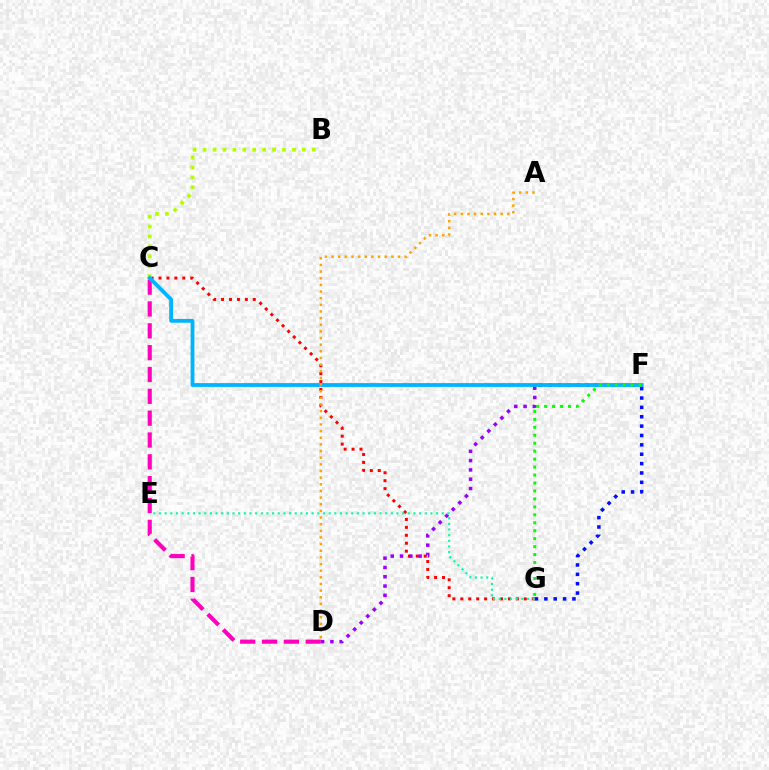{('C', 'D'): [{'color': '#ff00bd', 'line_style': 'dashed', 'thickness': 2.97}], ('C', 'G'): [{'color': '#ff0000', 'line_style': 'dotted', 'thickness': 2.16}], ('B', 'C'): [{'color': '#b3ff00', 'line_style': 'dotted', 'thickness': 2.7}], ('D', 'F'): [{'color': '#9b00ff', 'line_style': 'dotted', 'thickness': 2.53}], ('C', 'F'): [{'color': '#00b5ff', 'line_style': 'solid', 'thickness': 2.74}], ('A', 'D'): [{'color': '#ffa500', 'line_style': 'dotted', 'thickness': 1.81}], ('F', 'G'): [{'color': '#0010ff', 'line_style': 'dotted', 'thickness': 2.54}, {'color': '#08ff00', 'line_style': 'dotted', 'thickness': 2.16}], ('E', 'G'): [{'color': '#00ff9d', 'line_style': 'dotted', 'thickness': 1.54}]}